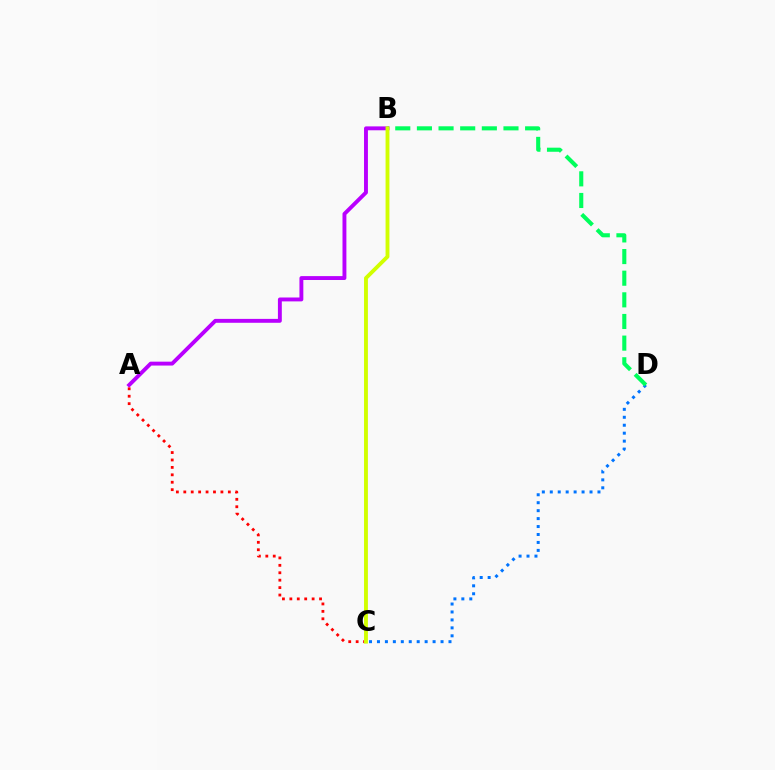{('A', 'B'): [{'color': '#b900ff', 'line_style': 'solid', 'thickness': 2.8}], ('C', 'D'): [{'color': '#0074ff', 'line_style': 'dotted', 'thickness': 2.16}], ('A', 'C'): [{'color': '#ff0000', 'line_style': 'dotted', 'thickness': 2.02}], ('B', 'D'): [{'color': '#00ff5c', 'line_style': 'dashed', 'thickness': 2.94}], ('B', 'C'): [{'color': '#d1ff00', 'line_style': 'solid', 'thickness': 2.78}]}